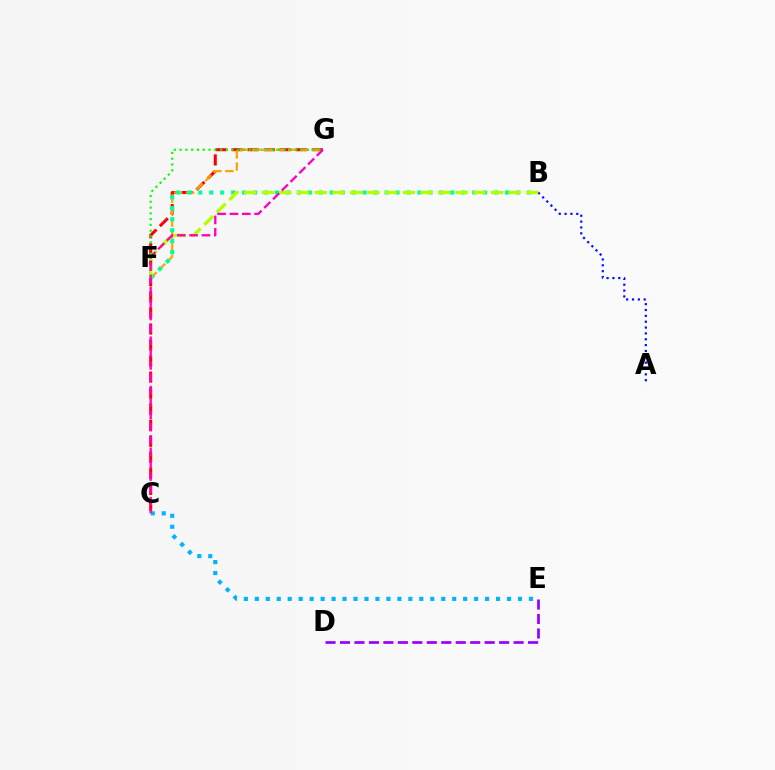{('C', 'G'): [{'color': '#ff0000', 'line_style': 'dashed', 'thickness': 2.18}, {'color': '#ff00bd', 'line_style': 'dashed', 'thickness': 1.68}], ('D', 'E'): [{'color': '#9b00ff', 'line_style': 'dashed', 'thickness': 1.97}], ('F', 'G'): [{'color': '#ffa500', 'line_style': 'dashed', 'thickness': 1.63}, {'color': '#08ff00', 'line_style': 'dotted', 'thickness': 1.57}], ('B', 'F'): [{'color': '#00ff9d', 'line_style': 'dotted', 'thickness': 2.98}, {'color': '#b3ff00', 'line_style': 'dashed', 'thickness': 2.4}], ('A', 'B'): [{'color': '#0010ff', 'line_style': 'dotted', 'thickness': 1.59}], ('C', 'E'): [{'color': '#00b5ff', 'line_style': 'dotted', 'thickness': 2.98}]}